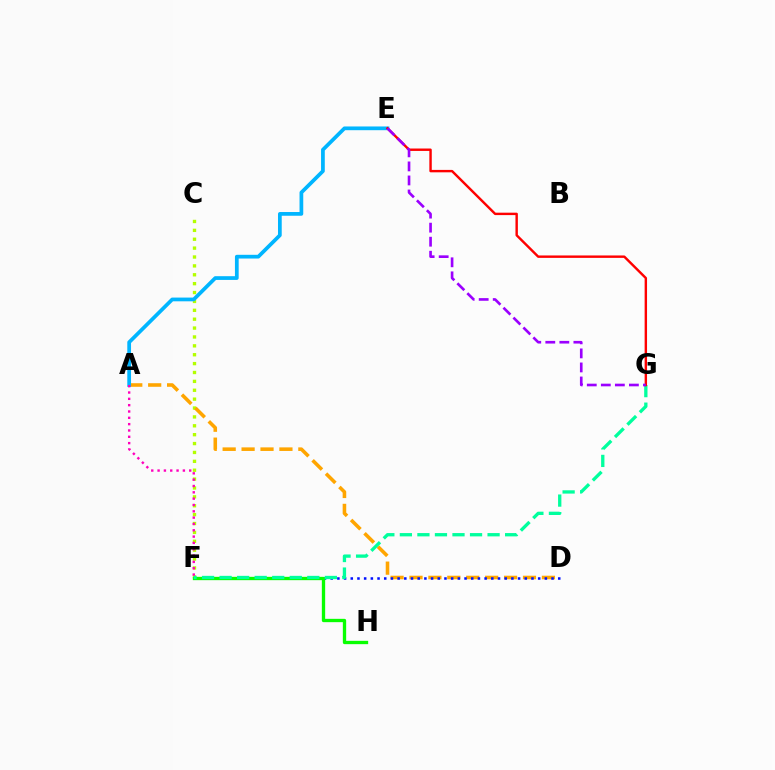{('C', 'F'): [{'color': '#b3ff00', 'line_style': 'dotted', 'thickness': 2.41}], ('A', 'D'): [{'color': '#ffa500', 'line_style': 'dashed', 'thickness': 2.57}], ('A', 'E'): [{'color': '#00b5ff', 'line_style': 'solid', 'thickness': 2.69}], ('D', 'F'): [{'color': '#0010ff', 'line_style': 'dotted', 'thickness': 1.82}], ('F', 'H'): [{'color': '#08ff00', 'line_style': 'solid', 'thickness': 2.39}], ('F', 'G'): [{'color': '#00ff9d', 'line_style': 'dashed', 'thickness': 2.38}], ('E', 'G'): [{'color': '#ff0000', 'line_style': 'solid', 'thickness': 1.74}, {'color': '#9b00ff', 'line_style': 'dashed', 'thickness': 1.91}], ('A', 'F'): [{'color': '#ff00bd', 'line_style': 'dotted', 'thickness': 1.72}]}